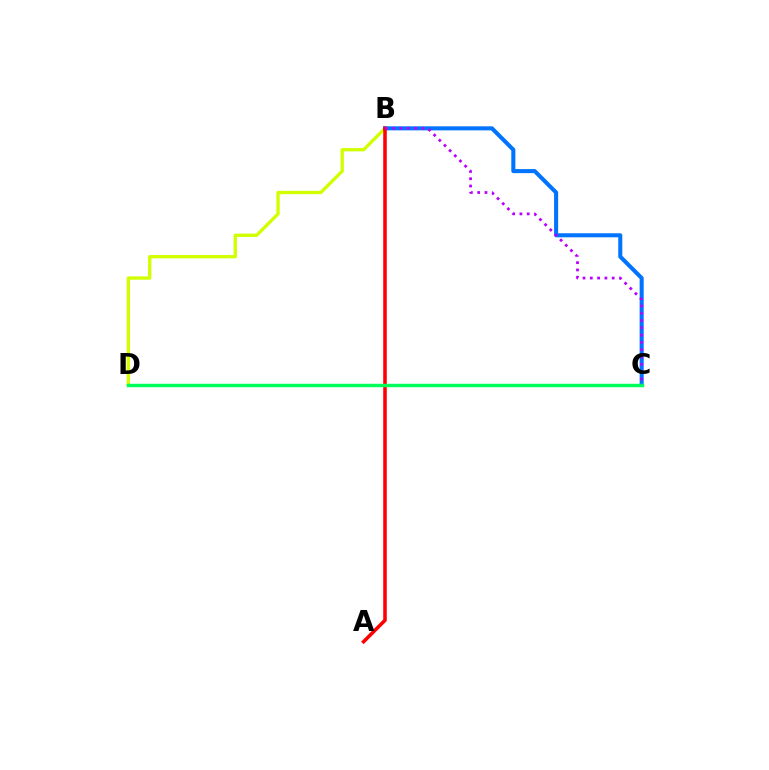{('B', 'D'): [{'color': '#d1ff00', 'line_style': 'solid', 'thickness': 2.39}], ('B', 'C'): [{'color': '#0074ff', 'line_style': 'solid', 'thickness': 2.91}, {'color': '#b900ff', 'line_style': 'dotted', 'thickness': 1.98}], ('A', 'B'): [{'color': '#ff0000', 'line_style': 'solid', 'thickness': 2.56}], ('C', 'D'): [{'color': '#00ff5c', 'line_style': 'solid', 'thickness': 2.48}]}